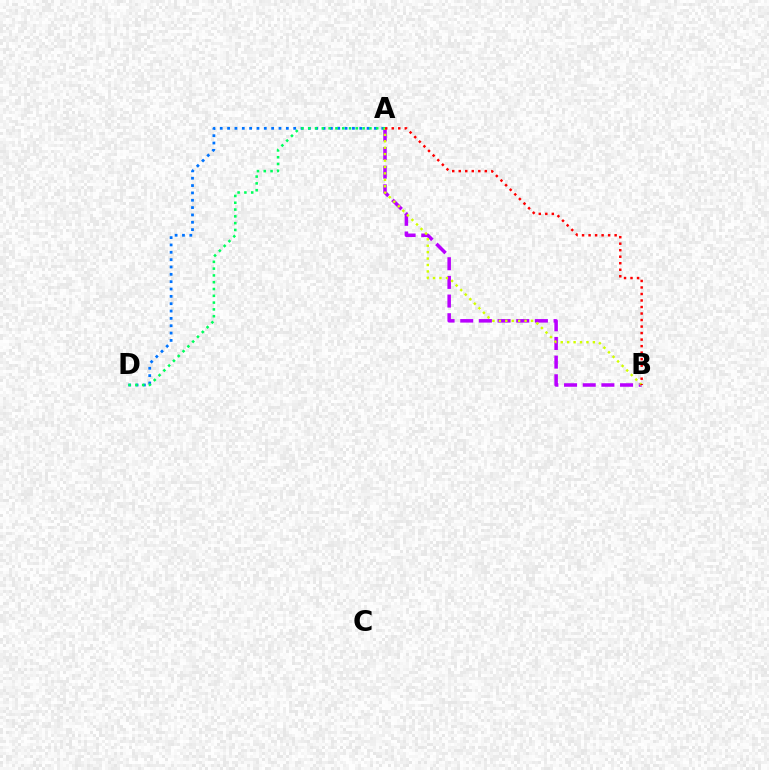{('A', 'D'): [{'color': '#0074ff', 'line_style': 'dotted', 'thickness': 2.0}, {'color': '#00ff5c', 'line_style': 'dotted', 'thickness': 1.85}], ('A', 'B'): [{'color': '#b900ff', 'line_style': 'dashed', 'thickness': 2.54}, {'color': '#d1ff00', 'line_style': 'dotted', 'thickness': 1.75}, {'color': '#ff0000', 'line_style': 'dotted', 'thickness': 1.77}]}